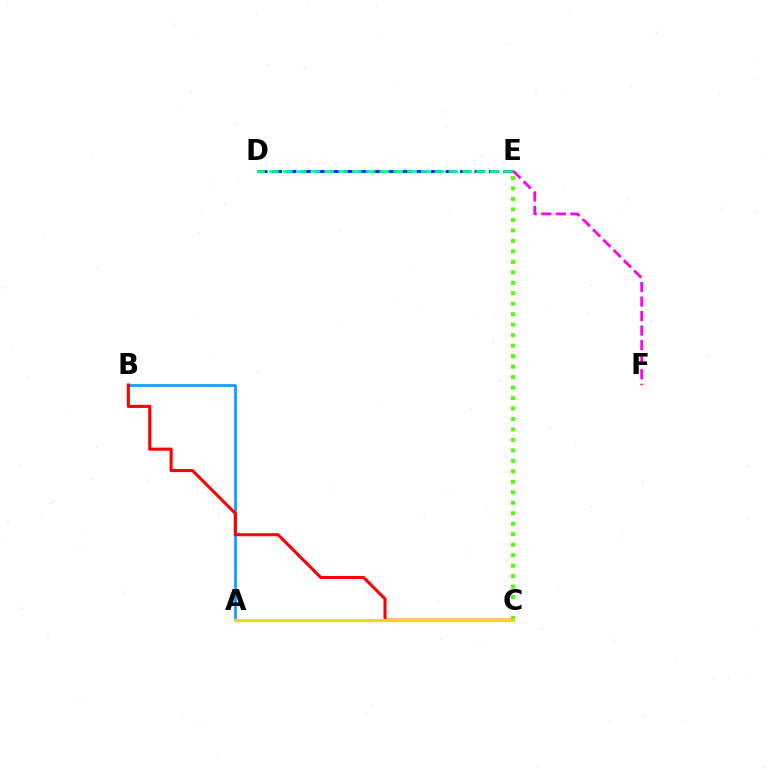{('A', 'B'): [{'color': '#009eff', 'line_style': 'solid', 'thickness': 1.93}], ('D', 'E'): [{'color': '#3700ff', 'line_style': 'dashed', 'thickness': 1.97}, {'color': '#00ff86', 'line_style': 'dashed', 'thickness': 1.88}], ('B', 'C'): [{'color': '#ff0000', 'line_style': 'solid', 'thickness': 2.21}], ('C', 'E'): [{'color': '#4fff00', 'line_style': 'dotted', 'thickness': 2.85}], ('E', 'F'): [{'color': '#ff00ed', 'line_style': 'dashed', 'thickness': 1.98}], ('A', 'C'): [{'color': '#ffd500', 'line_style': 'solid', 'thickness': 2.22}]}